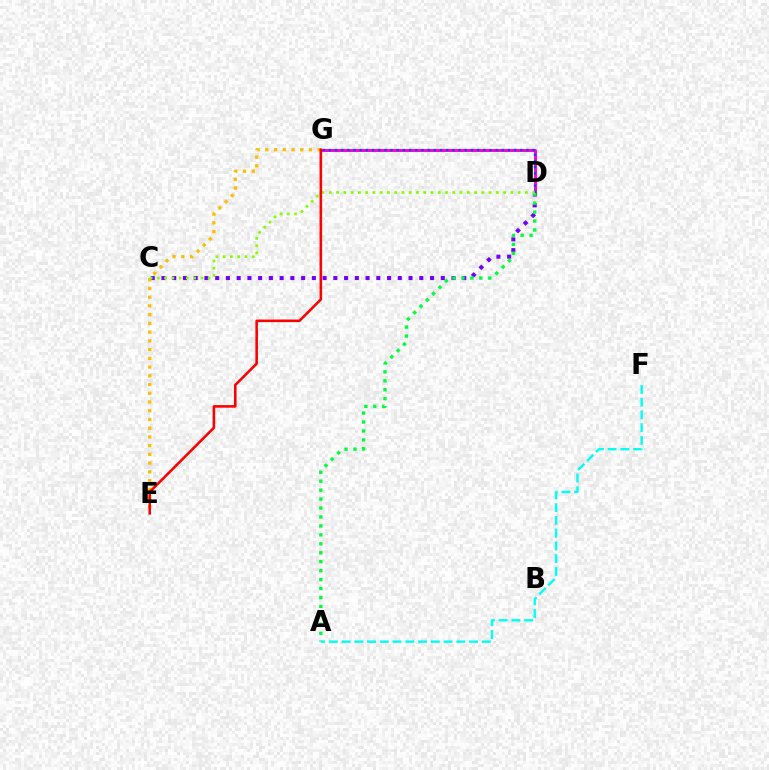{('D', 'G'): [{'color': '#ff00cf', 'line_style': 'solid', 'thickness': 2.12}, {'color': '#004bff', 'line_style': 'dotted', 'thickness': 1.68}], ('C', 'D'): [{'color': '#7200ff', 'line_style': 'dotted', 'thickness': 2.92}, {'color': '#84ff00', 'line_style': 'dotted', 'thickness': 1.97}], ('A', 'D'): [{'color': '#00ff39', 'line_style': 'dotted', 'thickness': 2.43}], ('E', 'G'): [{'color': '#ffbd00', 'line_style': 'dotted', 'thickness': 2.37}, {'color': '#ff0000', 'line_style': 'solid', 'thickness': 1.86}], ('A', 'F'): [{'color': '#00fff6', 'line_style': 'dashed', 'thickness': 1.73}]}